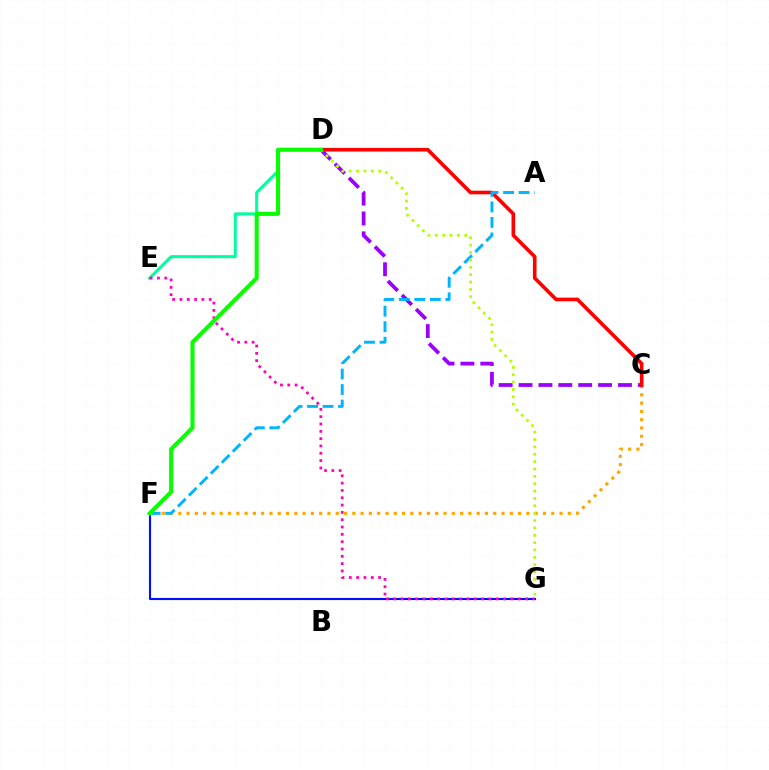{('F', 'G'): [{'color': '#0010ff', 'line_style': 'solid', 'thickness': 1.53}], ('C', 'F'): [{'color': '#ffa500', 'line_style': 'dotted', 'thickness': 2.25}], ('C', 'D'): [{'color': '#9b00ff', 'line_style': 'dashed', 'thickness': 2.7}, {'color': '#ff0000', 'line_style': 'solid', 'thickness': 2.62}], ('A', 'F'): [{'color': '#00b5ff', 'line_style': 'dashed', 'thickness': 2.11}], ('D', 'E'): [{'color': '#00ff9d', 'line_style': 'solid', 'thickness': 2.2}], ('D', 'G'): [{'color': '#b3ff00', 'line_style': 'dotted', 'thickness': 2.0}], ('E', 'G'): [{'color': '#ff00bd', 'line_style': 'dotted', 'thickness': 1.99}], ('D', 'F'): [{'color': '#08ff00', 'line_style': 'solid', 'thickness': 2.92}]}